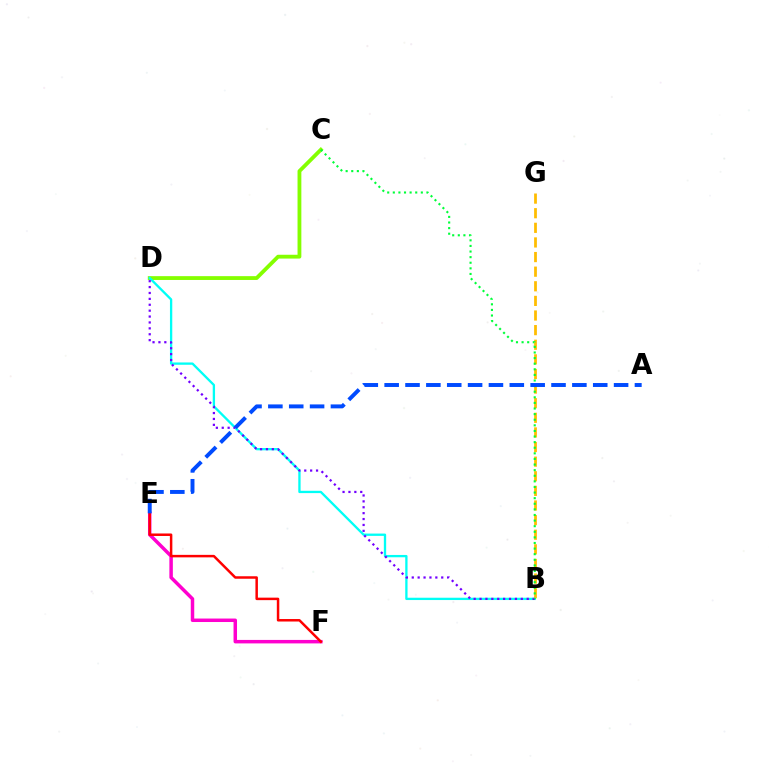{('E', 'F'): [{'color': '#ff00cf', 'line_style': 'solid', 'thickness': 2.51}, {'color': '#ff0000', 'line_style': 'solid', 'thickness': 1.79}], ('B', 'G'): [{'color': '#ffbd00', 'line_style': 'dashed', 'thickness': 1.99}], ('C', 'D'): [{'color': '#84ff00', 'line_style': 'solid', 'thickness': 2.75}], ('B', 'D'): [{'color': '#00fff6', 'line_style': 'solid', 'thickness': 1.67}, {'color': '#7200ff', 'line_style': 'dotted', 'thickness': 1.6}], ('B', 'C'): [{'color': '#00ff39', 'line_style': 'dotted', 'thickness': 1.52}], ('A', 'E'): [{'color': '#004bff', 'line_style': 'dashed', 'thickness': 2.83}]}